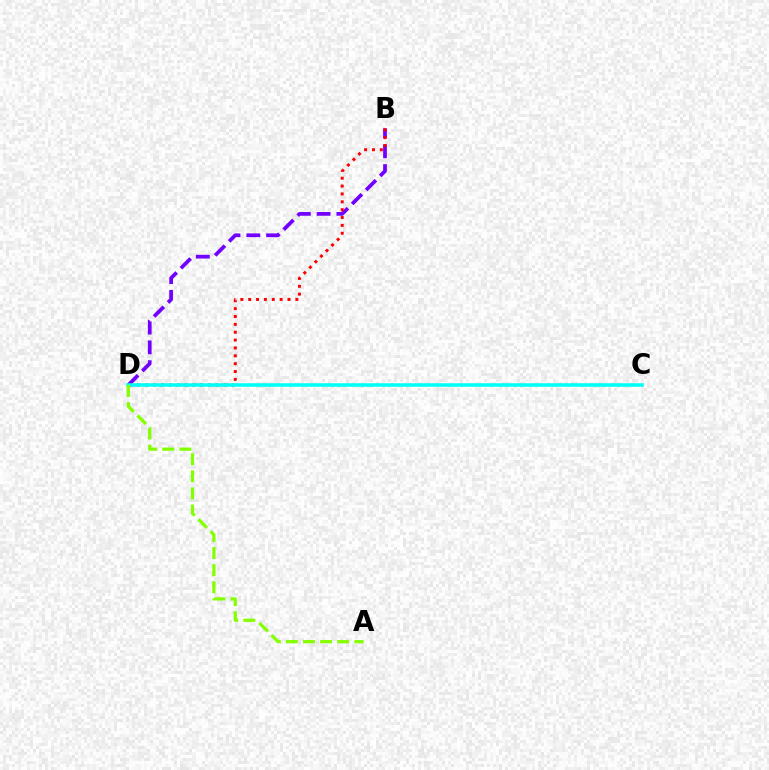{('B', 'D'): [{'color': '#7200ff', 'line_style': 'dashed', 'thickness': 2.69}, {'color': '#ff0000', 'line_style': 'dotted', 'thickness': 2.14}], ('C', 'D'): [{'color': '#00fff6', 'line_style': 'solid', 'thickness': 2.54}], ('A', 'D'): [{'color': '#84ff00', 'line_style': 'dashed', 'thickness': 2.33}]}